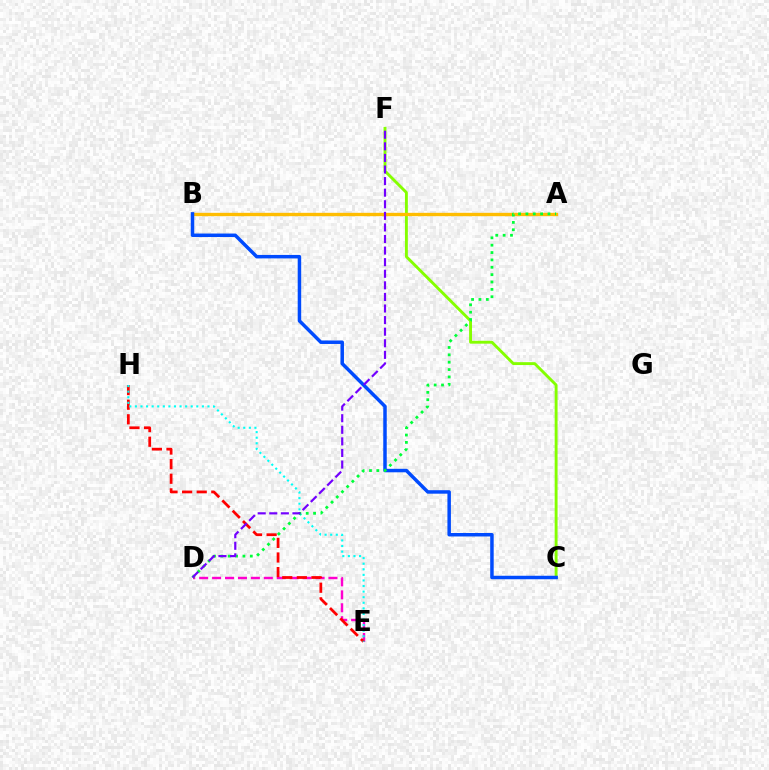{('C', 'F'): [{'color': '#84ff00', 'line_style': 'solid', 'thickness': 2.08}], ('D', 'E'): [{'color': '#ff00cf', 'line_style': 'dashed', 'thickness': 1.76}], ('E', 'H'): [{'color': '#ff0000', 'line_style': 'dashed', 'thickness': 1.98}, {'color': '#00fff6', 'line_style': 'dotted', 'thickness': 1.52}], ('A', 'B'): [{'color': '#ffbd00', 'line_style': 'solid', 'thickness': 2.41}], ('B', 'C'): [{'color': '#004bff', 'line_style': 'solid', 'thickness': 2.51}], ('A', 'D'): [{'color': '#00ff39', 'line_style': 'dotted', 'thickness': 2.0}], ('D', 'F'): [{'color': '#7200ff', 'line_style': 'dashed', 'thickness': 1.57}]}